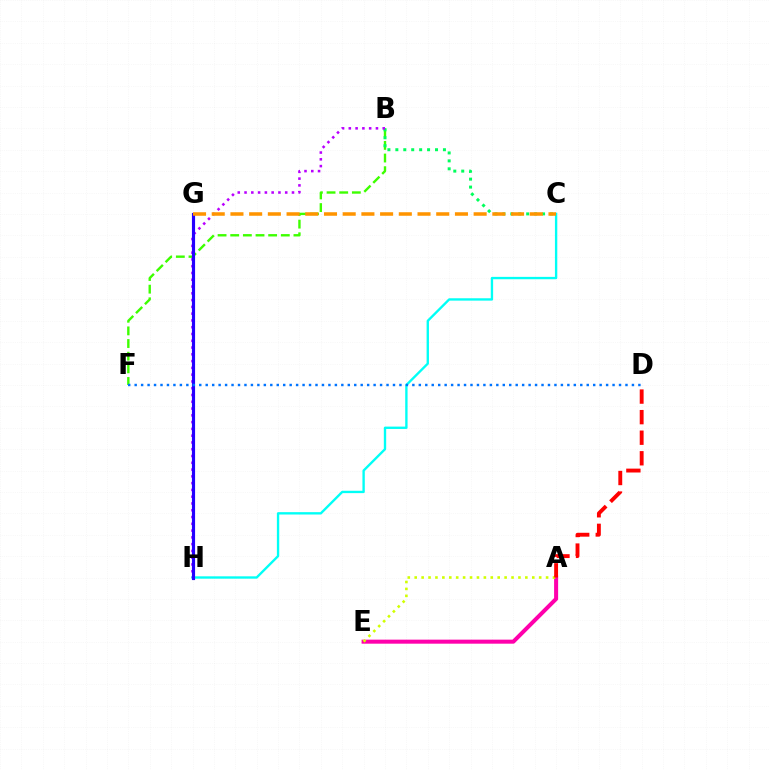{('C', 'H'): [{'color': '#00fff6', 'line_style': 'solid', 'thickness': 1.7}], ('A', 'E'): [{'color': '#ff00ac', 'line_style': 'solid', 'thickness': 2.91}, {'color': '#d1ff00', 'line_style': 'dotted', 'thickness': 1.88}], ('B', 'F'): [{'color': '#3dff00', 'line_style': 'dashed', 'thickness': 1.72}], ('B', 'C'): [{'color': '#00ff5c', 'line_style': 'dotted', 'thickness': 2.16}], ('A', 'D'): [{'color': '#ff0000', 'line_style': 'dashed', 'thickness': 2.79}], ('B', 'H'): [{'color': '#b900ff', 'line_style': 'dotted', 'thickness': 1.84}], ('G', 'H'): [{'color': '#2500ff', 'line_style': 'solid', 'thickness': 2.27}], ('C', 'G'): [{'color': '#ff9400', 'line_style': 'dashed', 'thickness': 2.54}], ('D', 'F'): [{'color': '#0074ff', 'line_style': 'dotted', 'thickness': 1.75}]}